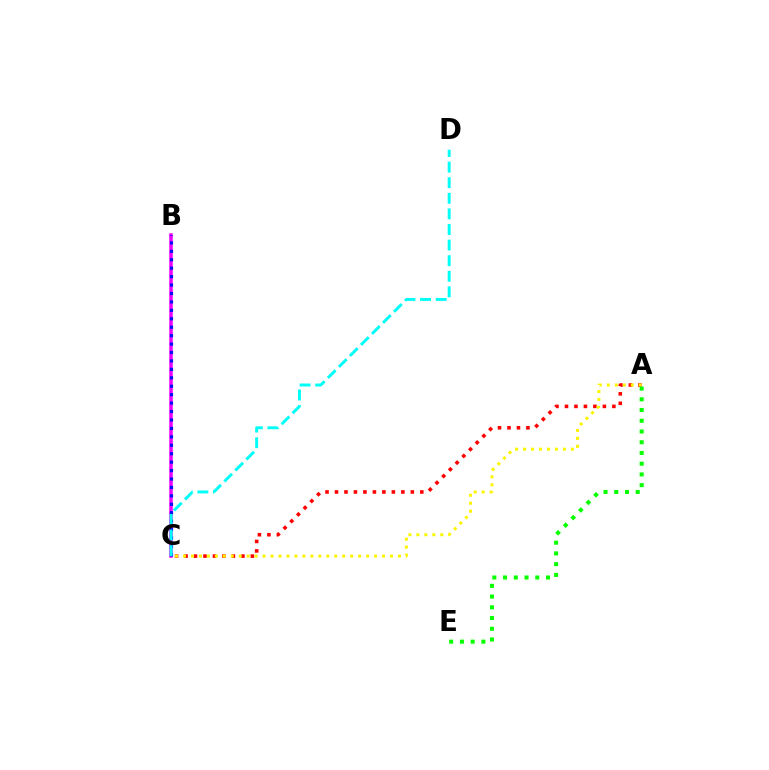{('B', 'C'): [{'color': '#ee00ff', 'line_style': 'solid', 'thickness': 2.52}, {'color': '#0010ff', 'line_style': 'dotted', 'thickness': 2.29}], ('A', 'C'): [{'color': '#ff0000', 'line_style': 'dotted', 'thickness': 2.58}, {'color': '#fcf500', 'line_style': 'dotted', 'thickness': 2.16}], ('C', 'D'): [{'color': '#00fff6', 'line_style': 'dashed', 'thickness': 2.12}], ('A', 'E'): [{'color': '#08ff00', 'line_style': 'dotted', 'thickness': 2.92}]}